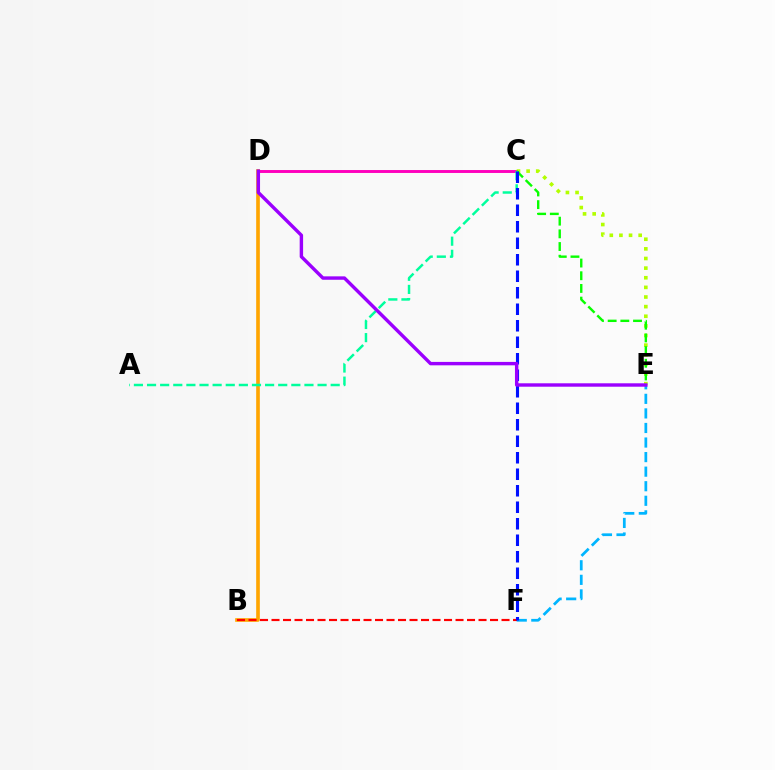{('B', 'D'): [{'color': '#ffa500', 'line_style': 'solid', 'thickness': 2.62}], ('C', 'D'): [{'color': '#ff00bd', 'line_style': 'solid', 'thickness': 2.1}], ('C', 'E'): [{'color': '#b3ff00', 'line_style': 'dotted', 'thickness': 2.62}, {'color': '#08ff00', 'line_style': 'dashed', 'thickness': 1.72}], ('E', 'F'): [{'color': '#00b5ff', 'line_style': 'dashed', 'thickness': 1.98}], ('A', 'C'): [{'color': '#00ff9d', 'line_style': 'dashed', 'thickness': 1.78}], ('B', 'F'): [{'color': '#ff0000', 'line_style': 'dashed', 'thickness': 1.56}], ('C', 'F'): [{'color': '#0010ff', 'line_style': 'dashed', 'thickness': 2.24}], ('D', 'E'): [{'color': '#9b00ff', 'line_style': 'solid', 'thickness': 2.46}]}